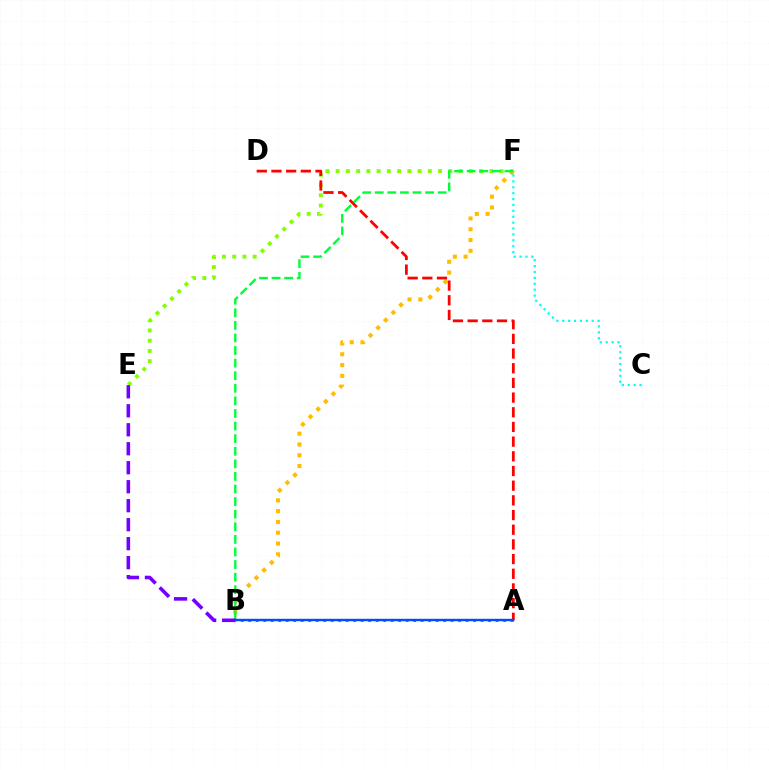{('E', 'F'): [{'color': '#84ff00', 'line_style': 'dotted', 'thickness': 2.78}], ('B', 'F'): [{'color': '#ffbd00', 'line_style': 'dotted', 'thickness': 2.93}, {'color': '#00ff39', 'line_style': 'dashed', 'thickness': 1.71}], ('A', 'B'): [{'color': '#ff00cf', 'line_style': 'dotted', 'thickness': 2.04}, {'color': '#004bff', 'line_style': 'solid', 'thickness': 1.74}], ('A', 'D'): [{'color': '#ff0000', 'line_style': 'dashed', 'thickness': 1.99}], ('C', 'F'): [{'color': '#00fff6', 'line_style': 'dotted', 'thickness': 1.6}], ('B', 'E'): [{'color': '#7200ff', 'line_style': 'dashed', 'thickness': 2.58}]}